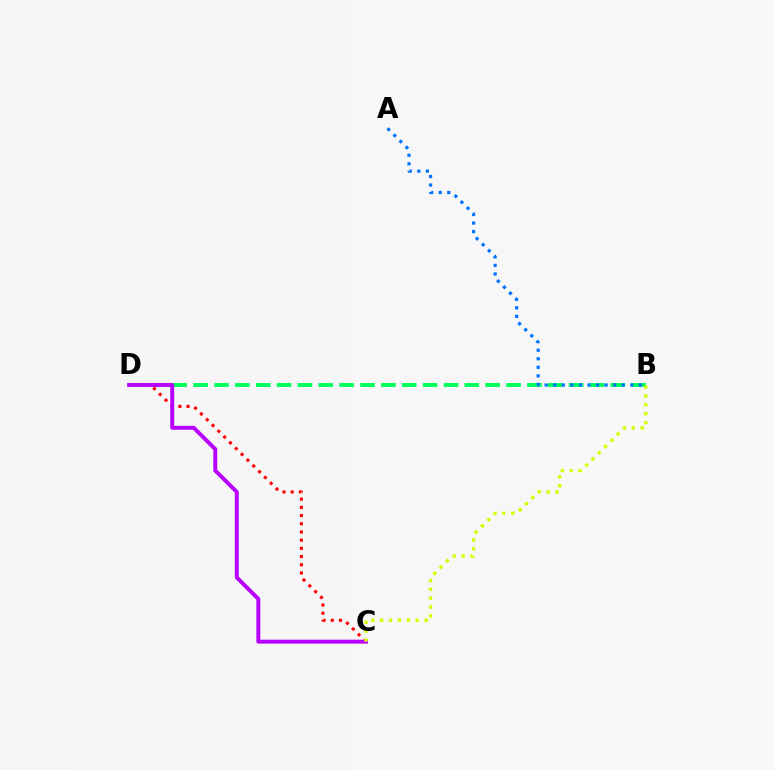{('C', 'D'): [{'color': '#ff0000', 'line_style': 'dotted', 'thickness': 2.23}, {'color': '#b900ff', 'line_style': 'solid', 'thickness': 2.83}], ('B', 'D'): [{'color': '#00ff5c', 'line_style': 'dashed', 'thickness': 2.83}], ('B', 'C'): [{'color': '#d1ff00', 'line_style': 'dotted', 'thickness': 2.41}], ('A', 'B'): [{'color': '#0074ff', 'line_style': 'dotted', 'thickness': 2.33}]}